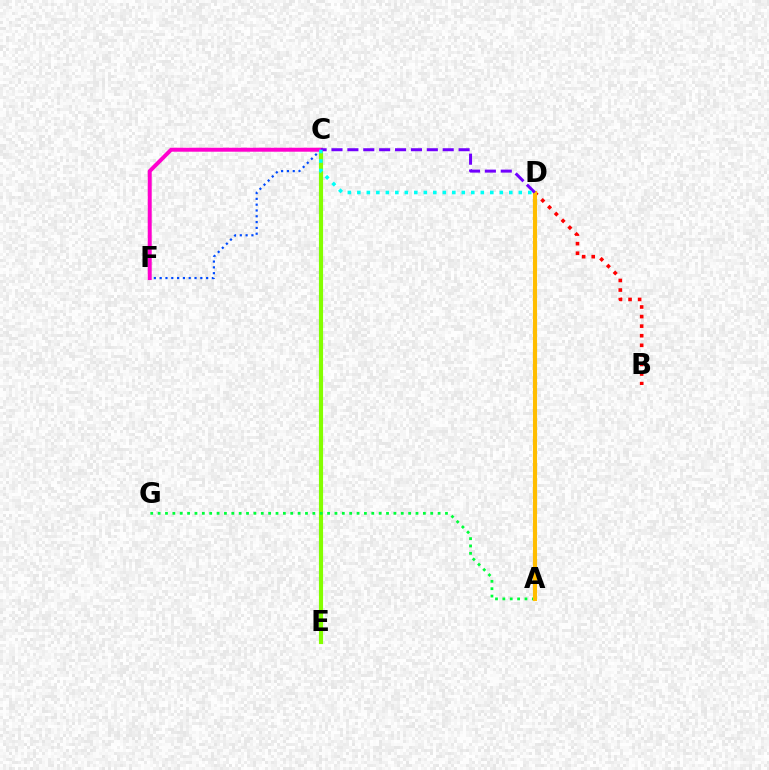{('C', 'F'): [{'color': '#004bff', 'line_style': 'dotted', 'thickness': 1.58}, {'color': '#ff00cf', 'line_style': 'solid', 'thickness': 2.86}], ('C', 'E'): [{'color': '#84ff00', 'line_style': 'solid', 'thickness': 2.98}], ('A', 'G'): [{'color': '#00ff39', 'line_style': 'dotted', 'thickness': 2.0}], ('B', 'D'): [{'color': '#ff0000', 'line_style': 'dotted', 'thickness': 2.6}], ('A', 'D'): [{'color': '#ffbd00', 'line_style': 'solid', 'thickness': 2.97}], ('C', 'D'): [{'color': '#7200ff', 'line_style': 'dashed', 'thickness': 2.16}, {'color': '#00fff6', 'line_style': 'dotted', 'thickness': 2.58}]}